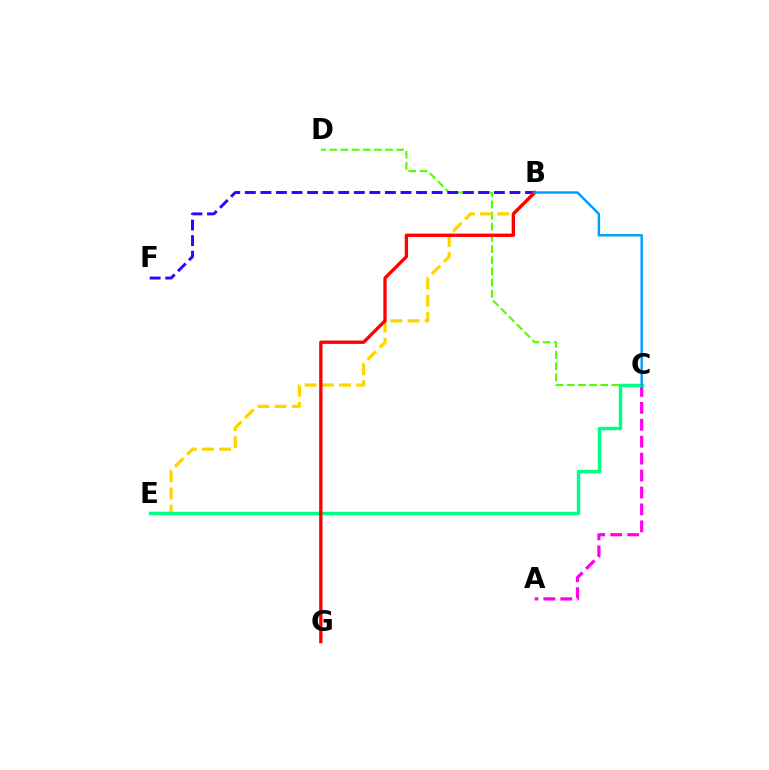{('C', 'D'): [{'color': '#4fff00', 'line_style': 'dashed', 'thickness': 1.52}], ('A', 'C'): [{'color': '#ff00ed', 'line_style': 'dashed', 'thickness': 2.3}], ('B', 'F'): [{'color': '#3700ff', 'line_style': 'dashed', 'thickness': 2.11}], ('B', 'E'): [{'color': '#ffd500', 'line_style': 'dashed', 'thickness': 2.33}], ('C', 'E'): [{'color': '#00ff86', 'line_style': 'solid', 'thickness': 2.48}], ('B', 'G'): [{'color': '#ff0000', 'line_style': 'solid', 'thickness': 2.39}], ('B', 'C'): [{'color': '#009eff', 'line_style': 'solid', 'thickness': 1.75}]}